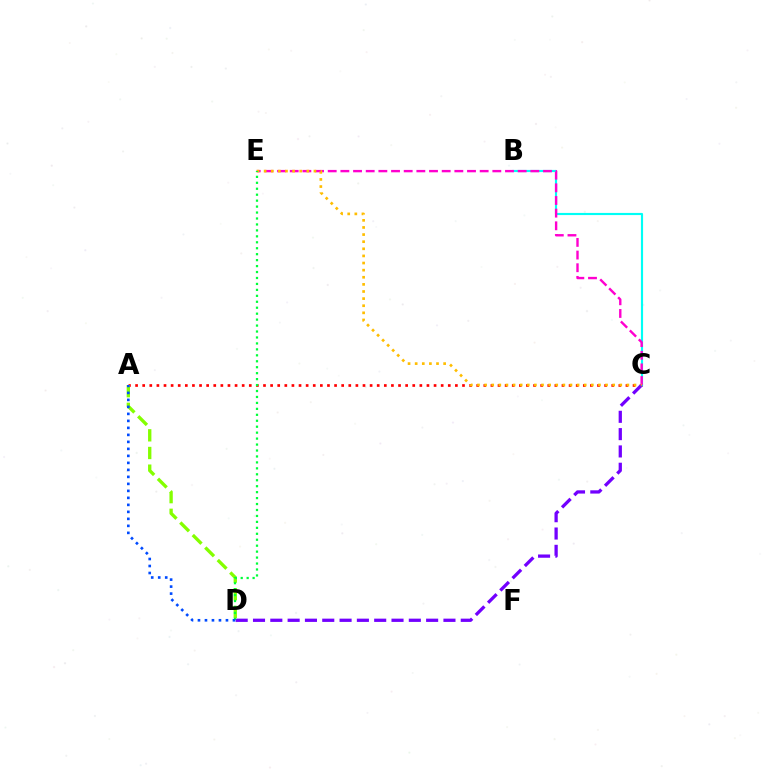{('A', 'C'): [{'color': '#ff0000', 'line_style': 'dotted', 'thickness': 1.93}], ('A', 'D'): [{'color': '#84ff00', 'line_style': 'dashed', 'thickness': 2.4}, {'color': '#004bff', 'line_style': 'dotted', 'thickness': 1.9}], ('B', 'C'): [{'color': '#00fff6', 'line_style': 'solid', 'thickness': 1.55}], ('C', 'D'): [{'color': '#7200ff', 'line_style': 'dashed', 'thickness': 2.35}], ('C', 'E'): [{'color': '#ff00cf', 'line_style': 'dashed', 'thickness': 1.72}, {'color': '#ffbd00', 'line_style': 'dotted', 'thickness': 1.93}], ('D', 'E'): [{'color': '#00ff39', 'line_style': 'dotted', 'thickness': 1.62}]}